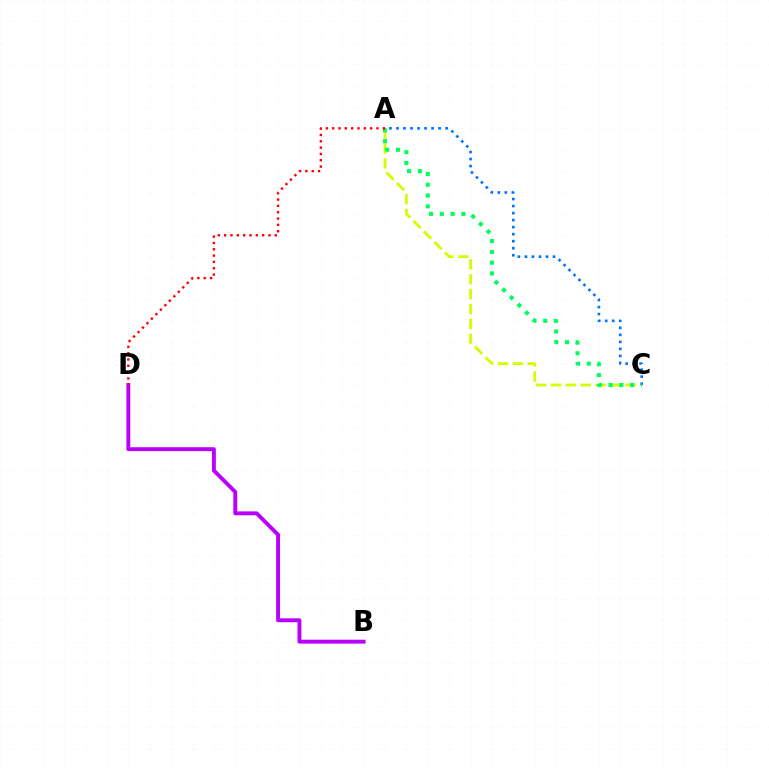{('A', 'C'): [{'color': '#d1ff00', 'line_style': 'dashed', 'thickness': 2.02}, {'color': '#0074ff', 'line_style': 'dotted', 'thickness': 1.91}, {'color': '#00ff5c', 'line_style': 'dotted', 'thickness': 2.93}], ('B', 'D'): [{'color': '#b900ff', 'line_style': 'solid', 'thickness': 2.81}], ('A', 'D'): [{'color': '#ff0000', 'line_style': 'dotted', 'thickness': 1.72}]}